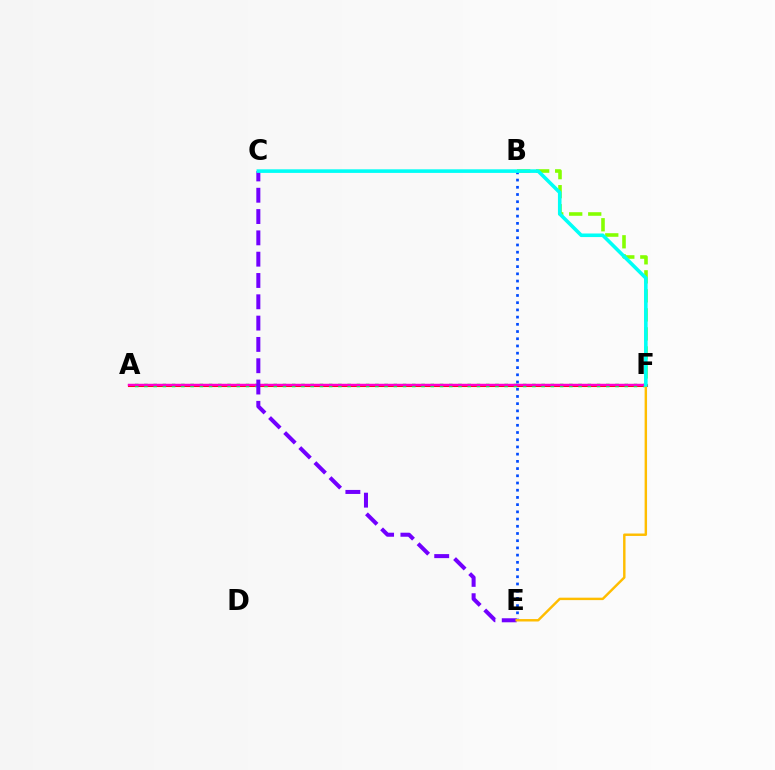{('A', 'F'): [{'color': '#ff0000', 'line_style': 'solid', 'thickness': 2.2}, {'color': '#00ff39', 'line_style': 'dotted', 'thickness': 2.51}, {'color': '#ff00cf', 'line_style': 'solid', 'thickness': 1.73}], ('B', 'F'): [{'color': '#84ff00', 'line_style': 'dashed', 'thickness': 2.58}], ('B', 'E'): [{'color': '#004bff', 'line_style': 'dotted', 'thickness': 1.96}], ('C', 'E'): [{'color': '#7200ff', 'line_style': 'dashed', 'thickness': 2.89}], ('E', 'F'): [{'color': '#ffbd00', 'line_style': 'solid', 'thickness': 1.76}], ('C', 'F'): [{'color': '#00fff6', 'line_style': 'solid', 'thickness': 2.58}]}